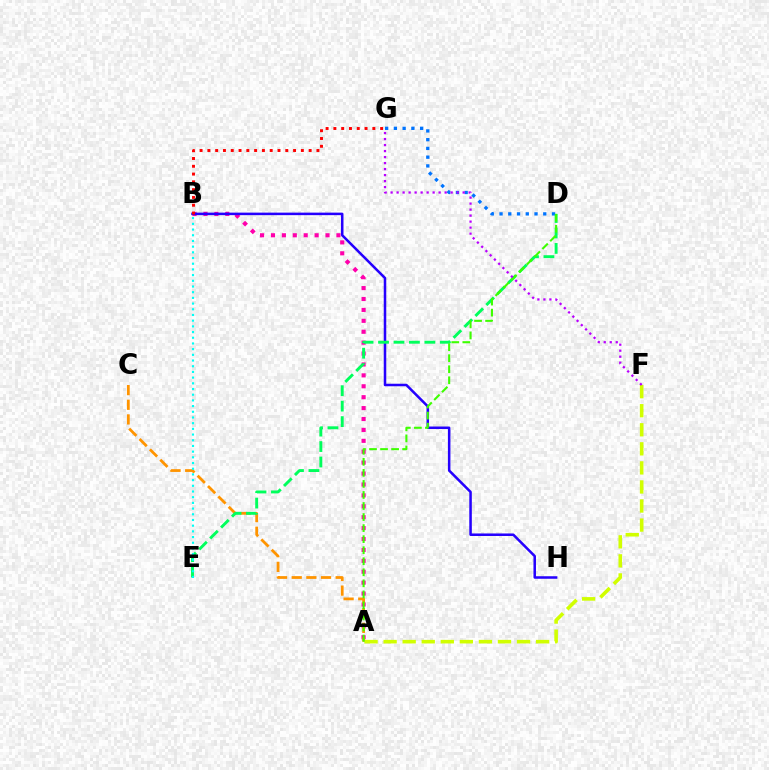{('A', 'B'): [{'color': '#ff00ac', 'line_style': 'dotted', 'thickness': 2.96}], ('D', 'G'): [{'color': '#0074ff', 'line_style': 'dotted', 'thickness': 2.38}], ('B', 'H'): [{'color': '#2500ff', 'line_style': 'solid', 'thickness': 1.82}], ('A', 'C'): [{'color': '#ff9400', 'line_style': 'dashed', 'thickness': 1.99}], ('D', 'E'): [{'color': '#00ff5c', 'line_style': 'dashed', 'thickness': 2.1}], ('B', 'G'): [{'color': '#ff0000', 'line_style': 'dotted', 'thickness': 2.12}], ('A', 'F'): [{'color': '#d1ff00', 'line_style': 'dashed', 'thickness': 2.59}], ('A', 'D'): [{'color': '#3dff00', 'line_style': 'dashed', 'thickness': 1.5}], ('F', 'G'): [{'color': '#b900ff', 'line_style': 'dotted', 'thickness': 1.63}], ('B', 'E'): [{'color': '#00fff6', 'line_style': 'dotted', 'thickness': 1.55}]}